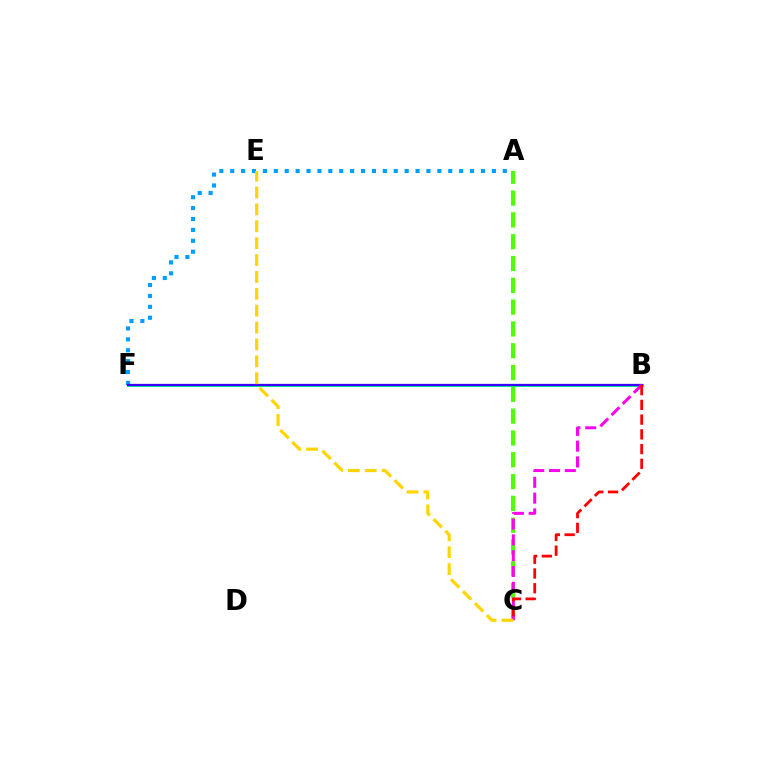{('A', 'F'): [{'color': '#009eff', 'line_style': 'dotted', 'thickness': 2.96}], ('B', 'F'): [{'color': '#00ff86', 'line_style': 'solid', 'thickness': 2.17}, {'color': '#3700ff', 'line_style': 'solid', 'thickness': 1.63}], ('A', 'C'): [{'color': '#4fff00', 'line_style': 'dashed', 'thickness': 2.96}], ('B', 'C'): [{'color': '#ff00ed', 'line_style': 'dashed', 'thickness': 2.15}, {'color': '#ff0000', 'line_style': 'dashed', 'thickness': 2.0}], ('C', 'E'): [{'color': '#ffd500', 'line_style': 'dashed', 'thickness': 2.29}]}